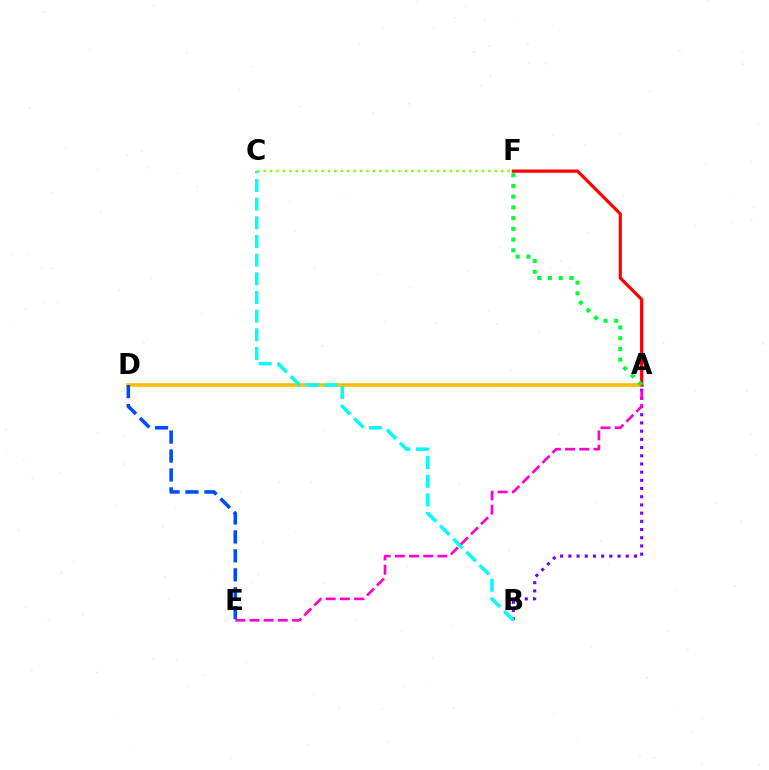{('A', 'B'): [{'color': '#7200ff', 'line_style': 'dotted', 'thickness': 2.23}], ('C', 'F'): [{'color': '#84ff00', 'line_style': 'dotted', 'thickness': 1.74}], ('A', 'D'): [{'color': '#ffbd00', 'line_style': 'solid', 'thickness': 2.58}], ('A', 'F'): [{'color': '#ff0000', 'line_style': 'solid', 'thickness': 2.3}, {'color': '#00ff39', 'line_style': 'dotted', 'thickness': 2.91}], ('D', 'E'): [{'color': '#004bff', 'line_style': 'dashed', 'thickness': 2.57}], ('B', 'C'): [{'color': '#00fff6', 'line_style': 'dashed', 'thickness': 2.54}], ('A', 'E'): [{'color': '#ff00cf', 'line_style': 'dashed', 'thickness': 1.93}]}